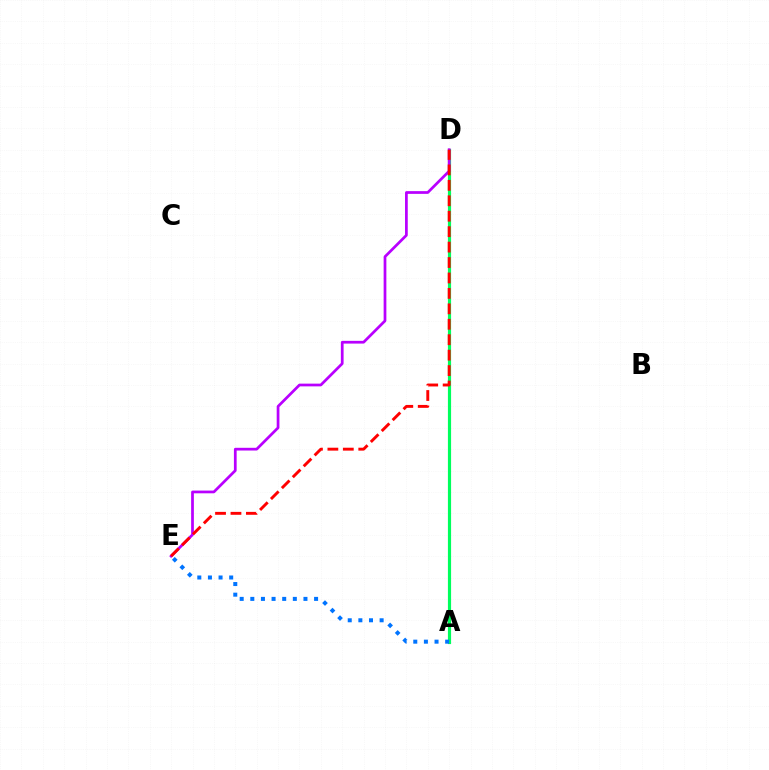{('A', 'D'): [{'color': '#d1ff00', 'line_style': 'solid', 'thickness': 1.89}, {'color': '#00ff5c', 'line_style': 'solid', 'thickness': 2.29}], ('D', 'E'): [{'color': '#b900ff', 'line_style': 'solid', 'thickness': 1.97}, {'color': '#ff0000', 'line_style': 'dashed', 'thickness': 2.1}], ('A', 'E'): [{'color': '#0074ff', 'line_style': 'dotted', 'thickness': 2.89}]}